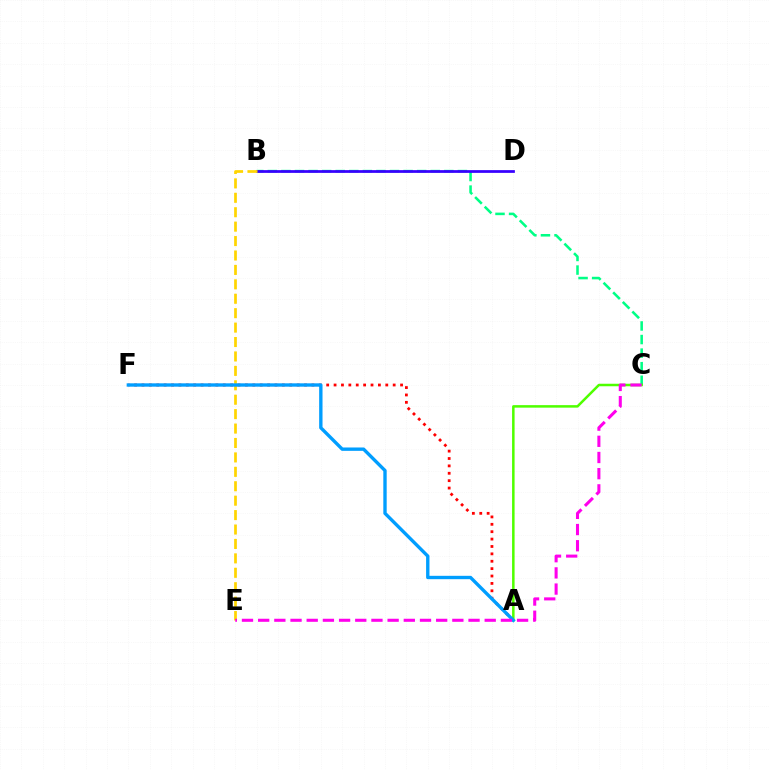{('B', 'C'): [{'color': '#00ff86', 'line_style': 'dashed', 'thickness': 1.84}], ('B', 'D'): [{'color': '#3700ff', 'line_style': 'solid', 'thickness': 1.97}], ('A', 'C'): [{'color': '#4fff00', 'line_style': 'solid', 'thickness': 1.81}], ('A', 'F'): [{'color': '#ff0000', 'line_style': 'dotted', 'thickness': 2.01}, {'color': '#009eff', 'line_style': 'solid', 'thickness': 2.42}], ('B', 'E'): [{'color': '#ffd500', 'line_style': 'dashed', 'thickness': 1.96}], ('C', 'E'): [{'color': '#ff00ed', 'line_style': 'dashed', 'thickness': 2.2}]}